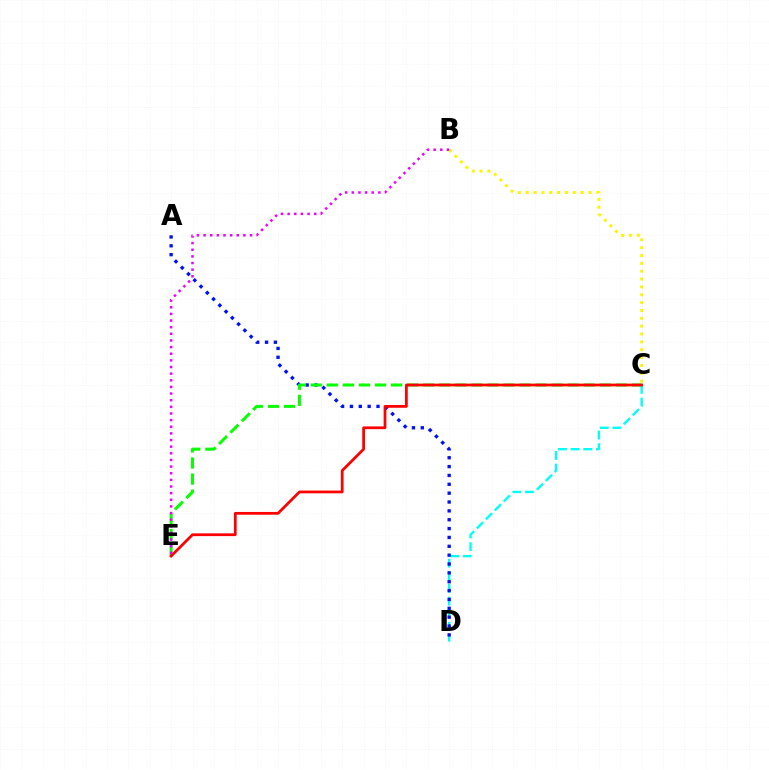{('C', 'D'): [{'color': '#00fff6', 'line_style': 'dashed', 'thickness': 1.72}], ('A', 'D'): [{'color': '#0010ff', 'line_style': 'dotted', 'thickness': 2.41}], ('C', 'E'): [{'color': '#08ff00', 'line_style': 'dashed', 'thickness': 2.18}, {'color': '#ff0000', 'line_style': 'solid', 'thickness': 1.98}], ('B', 'C'): [{'color': '#fcf500', 'line_style': 'dotted', 'thickness': 2.13}], ('B', 'E'): [{'color': '#ee00ff', 'line_style': 'dotted', 'thickness': 1.8}]}